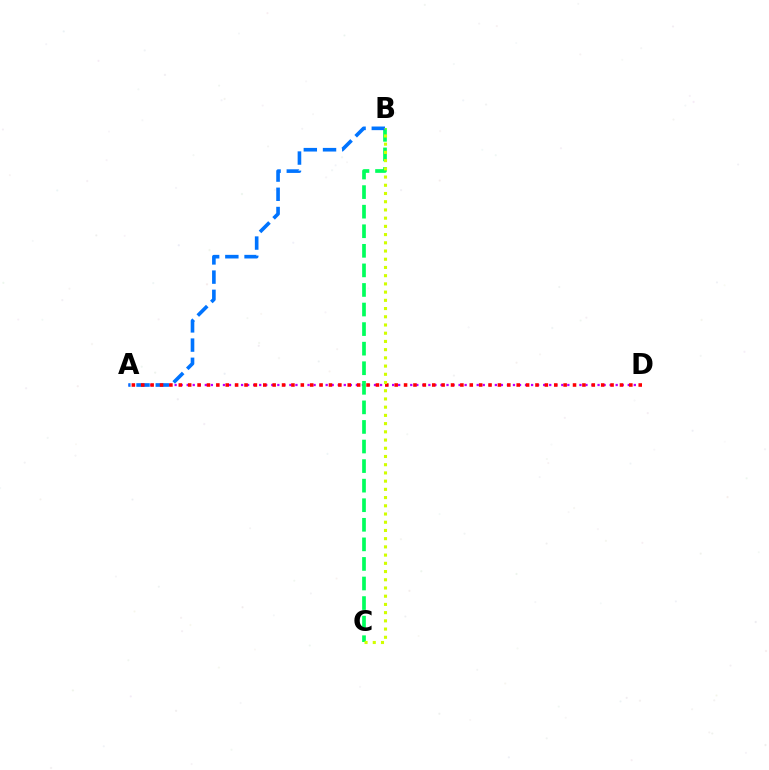{('A', 'D'): [{'color': '#b900ff', 'line_style': 'dotted', 'thickness': 1.64}, {'color': '#ff0000', 'line_style': 'dotted', 'thickness': 2.55}], ('B', 'C'): [{'color': '#00ff5c', 'line_style': 'dashed', 'thickness': 2.66}, {'color': '#d1ff00', 'line_style': 'dotted', 'thickness': 2.23}], ('A', 'B'): [{'color': '#0074ff', 'line_style': 'dashed', 'thickness': 2.61}]}